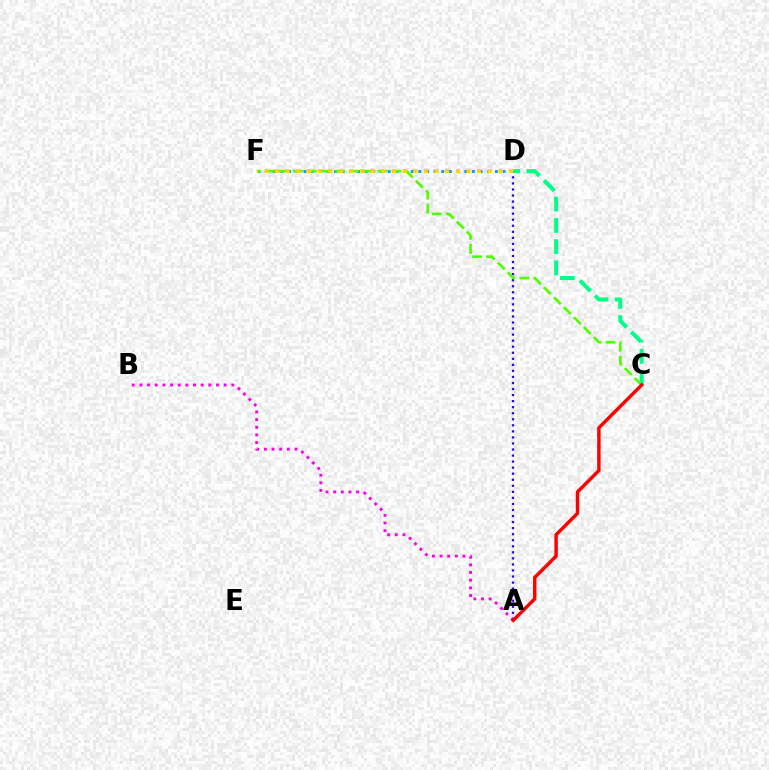{('A', 'B'): [{'color': '#ff00ed', 'line_style': 'dotted', 'thickness': 2.08}], ('A', 'D'): [{'color': '#3700ff', 'line_style': 'dotted', 'thickness': 1.64}], ('D', 'F'): [{'color': '#009eff', 'line_style': 'dotted', 'thickness': 2.08}, {'color': '#ffd500', 'line_style': 'dotted', 'thickness': 2.89}], ('C', 'F'): [{'color': '#4fff00', 'line_style': 'dashed', 'thickness': 1.91}], ('C', 'D'): [{'color': '#00ff86', 'line_style': 'dashed', 'thickness': 2.89}], ('A', 'C'): [{'color': '#ff0000', 'line_style': 'solid', 'thickness': 2.47}]}